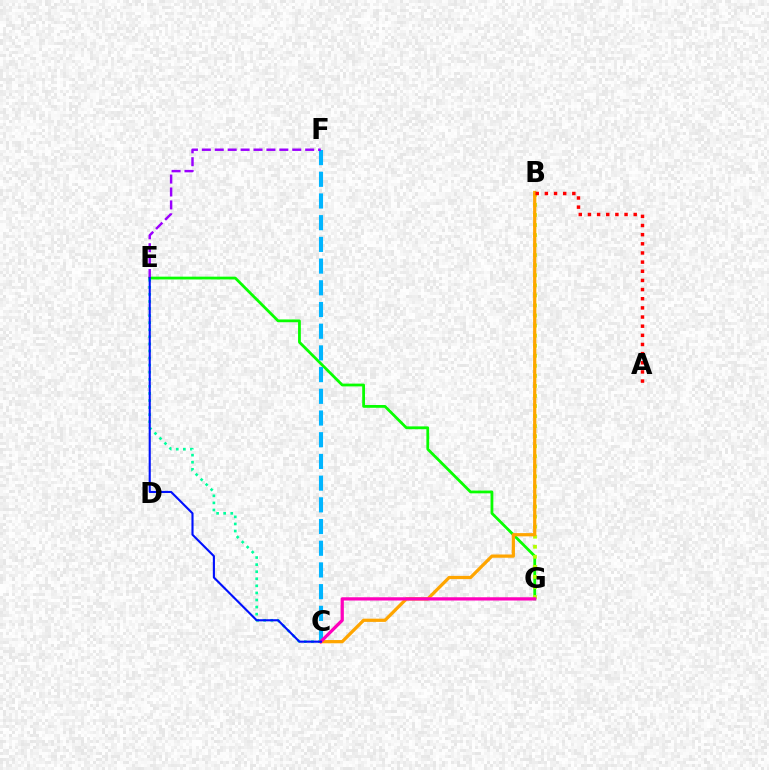{('E', 'G'): [{'color': '#08ff00', 'line_style': 'solid', 'thickness': 2.0}], ('C', 'F'): [{'color': '#00b5ff', 'line_style': 'dashed', 'thickness': 2.95}], ('B', 'G'): [{'color': '#b3ff00', 'line_style': 'dotted', 'thickness': 2.73}], ('C', 'E'): [{'color': '#00ff9d', 'line_style': 'dotted', 'thickness': 1.92}, {'color': '#0010ff', 'line_style': 'solid', 'thickness': 1.53}], ('B', 'C'): [{'color': '#ffa500', 'line_style': 'solid', 'thickness': 2.33}], ('E', 'F'): [{'color': '#9b00ff', 'line_style': 'dashed', 'thickness': 1.75}], ('A', 'B'): [{'color': '#ff0000', 'line_style': 'dotted', 'thickness': 2.49}], ('C', 'G'): [{'color': '#ff00bd', 'line_style': 'solid', 'thickness': 2.34}]}